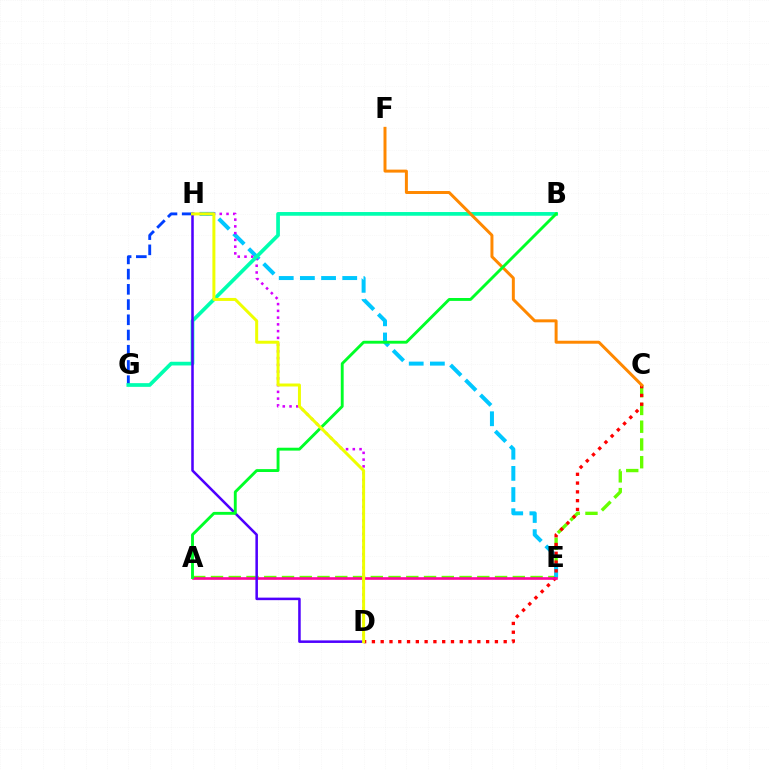{('A', 'C'): [{'color': '#66ff00', 'line_style': 'dashed', 'thickness': 2.41}], ('E', 'H'): [{'color': '#00c7ff', 'line_style': 'dashed', 'thickness': 2.87}], ('G', 'H'): [{'color': '#003fff', 'line_style': 'dashed', 'thickness': 2.07}], ('C', 'D'): [{'color': '#ff0000', 'line_style': 'dotted', 'thickness': 2.39}], ('D', 'H'): [{'color': '#d600ff', 'line_style': 'dotted', 'thickness': 1.83}, {'color': '#4f00ff', 'line_style': 'solid', 'thickness': 1.83}, {'color': '#eeff00', 'line_style': 'solid', 'thickness': 2.15}], ('B', 'G'): [{'color': '#00ffaf', 'line_style': 'solid', 'thickness': 2.67}], ('C', 'F'): [{'color': '#ff8800', 'line_style': 'solid', 'thickness': 2.14}], ('A', 'E'): [{'color': '#ff00a0', 'line_style': 'solid', 'thickness': 1.88}], ('A', 'B'): [{'color': '#00ff27', 'line_style': 'solid', 'thickness': 2.08}]}